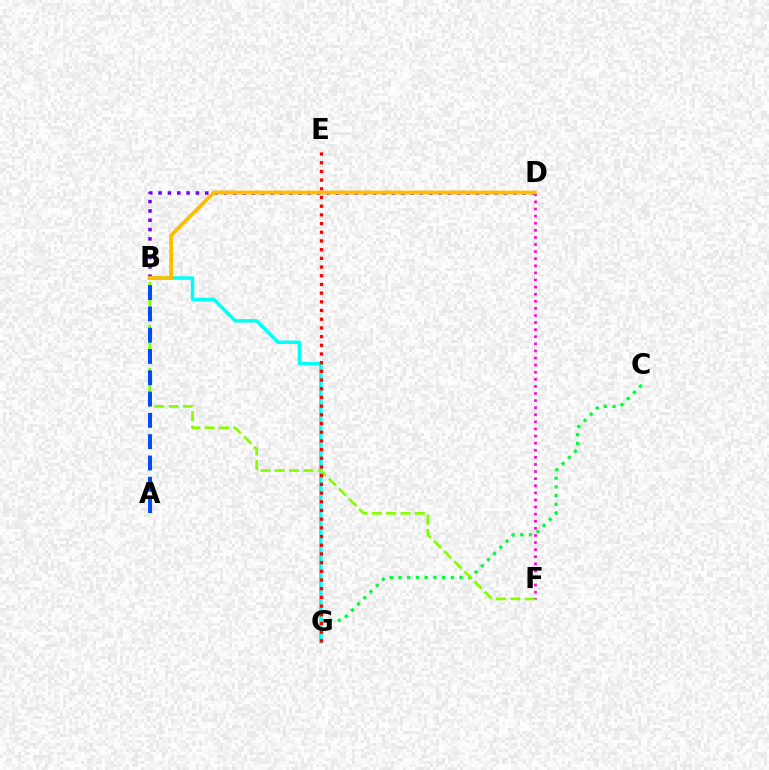{('D', 'F'): [{'color': '#ff00cf', 'line_style': 'dotted', 'thickness': 1.93}], ('C', 'G'): [{'color': '#00ff39', 'line_style': 'dotted', 'thickness': 2.37}], ('B', 'G'): [{'color': '#00fff6', 'line_style': 'solid', 'thickness': 2.49}], ('B', 'F'): [{'color': '#84ff00', 'line_style': 'dashed', 'thickness': 1.95}], ('A', 'B'): [{'color': '#004bff', 'line_style': 'dashed', 'thickness': 2.89}], ('B', 'D'): [{'color': '#7200ff', 'line_style': 'dotted', 'thickness': 2.54}, {'color': '#ffbd00', 'line_style': 'solid', 'thickness': 2.77}], ('E', 'G'): [{'color': '#ff0000', 'line_style': 'dotted', 'thickness': 2.36}]}